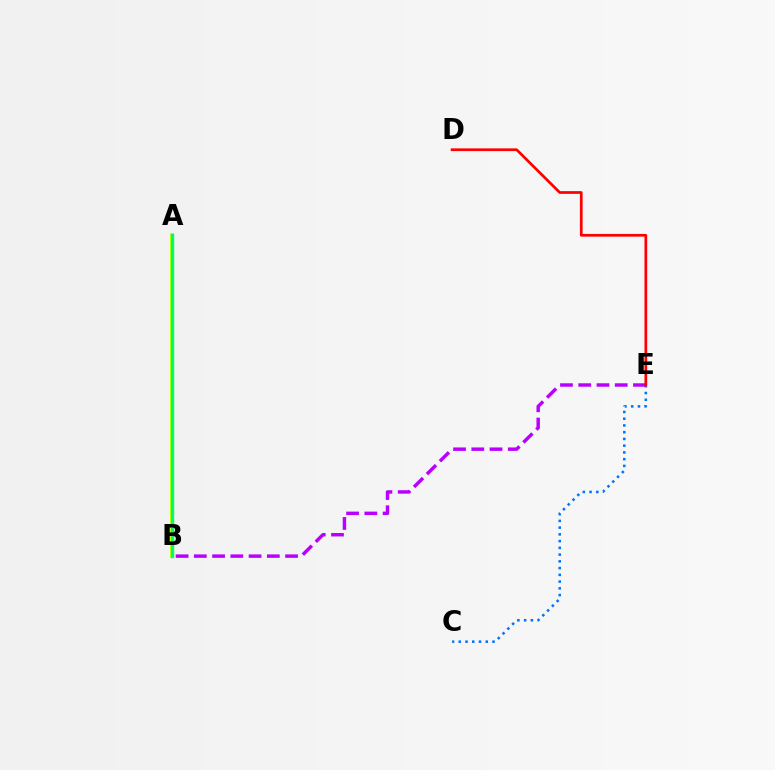{('C', 'E'): [{'color': '#0074ff', 'line_style': 'dotted', 'thickness': 1.83}], ('A', 'B'): [{'color': '#d1ff00', 'line_style': 'solid', 'thickness': 2.88}, {'color': '#00ff5c', 'line_style': 'solid', 'thickness': 2.42}], ('B', 'E'): [{'color': '#b900ff', 'line_style': 'dashed', 'thickness': 2.48}], ('D', 'E'): [{'color': '#ff0000', 'line_style': 'solid', 'thickness': 1.96}]}